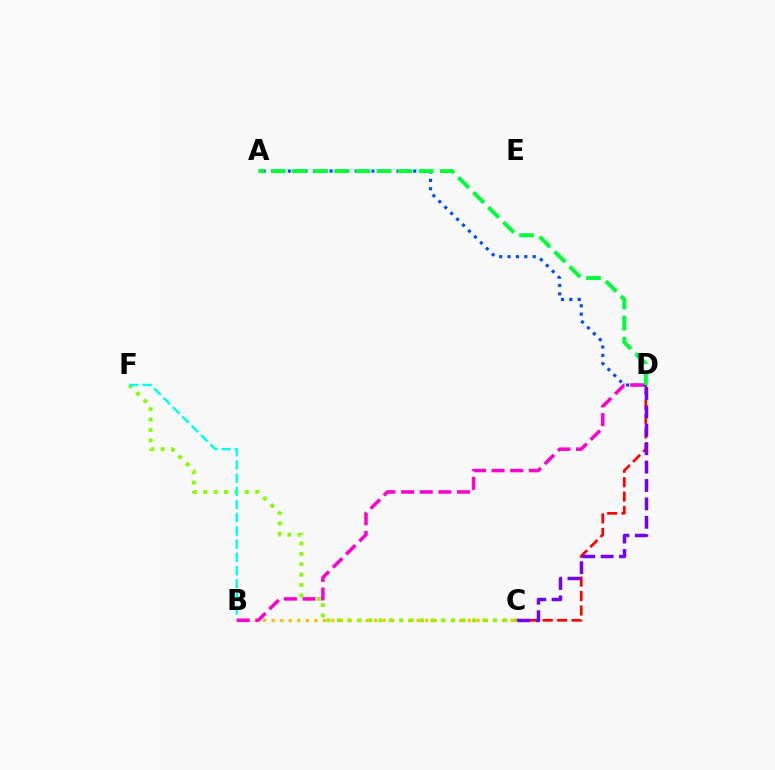{('B', 'C'): [{'color': '#ffbd00', 'line_style': 'dotted', 'thickness': 2.32}], ('C', 'F'): [{'color': '#84ff00', 'line_style': 'dotted', 'thickness': 2.82}], ('C', 'D'): [{'color': '#ff0000', 'line_style': 'dashed', 'thickness': 1.96}, {'color': '#7200ff', 'line_style': 'dashed', 'thickness': 2.5}], ('B', 'F'): [{'color': '#00fff6', 'line_style': 'dashed', 'thickness': 1.79}], ('A', 'D'): [{'color': '#004bff', 'line_style': 'dotted', 'thickness': 2.27}, {'color': '#00ff39', 'line_style': 'dashed', 'thickness': 2.87}], ('B', 'D'): [{'color': '#ff00cf', 'line_style': 'dashed', 'thickness': 2.53}]}